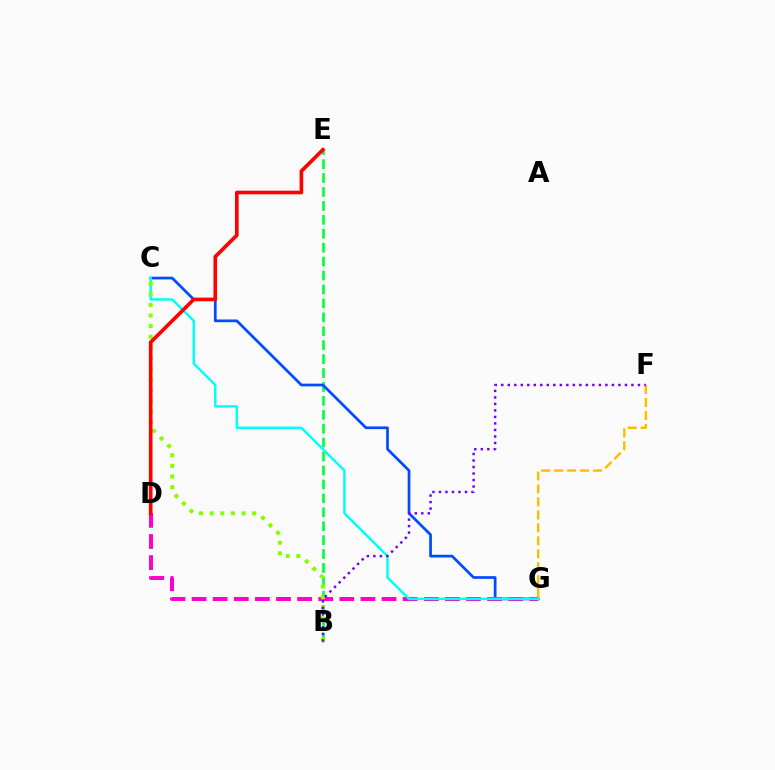{('B', 'E'): [{'color': '#00ff39', 'line_style': 'dashed', 'thickness': 1.89}], ('C', 'G'): [{'color': '#004bff', 'line_style': 'solid', 'thickness': 1.95}, {'color': '#00fff6', 'line_style': 'solid', 'thickness': 1.77}], ('D', 'G'): [{'color': '#ff00cf', 'line_style': 'dashed', 'thickness': 2.87}], ('F', 'G'): [{'color': '#ffbd00', 'line_style': 'dashed', 'thickness': 1.76}], ('B', 'C'): [{'color': '#84ff00', 'line_style': 'dotted', 'thickness': 2.89}], ('B', 'F'): [{'color': '#7200ff', 'line_style': 'dotted', 'thickness': 1.77}], ('D', 'E'): [{'color': '#ff0000', 'line_style': 'solid', 'thickness': 2.61}]}